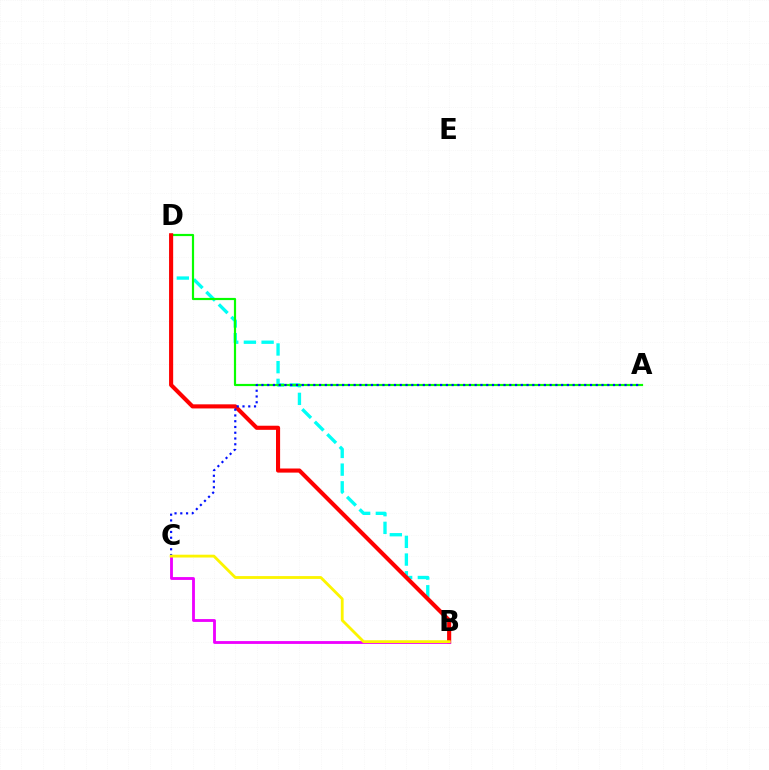{('B', 'D'): [{'color': '#00fff6', 'line_style': 'dashed', 'thickness': 2.4}, {'color': '#ff0000', 'line_style': 'solid', 'thickness': 2.95}], ('A', 'D'): [{'color': '#08ff00', 'line_style': 'solid', 'thickness': 1.57}], ('A', 'C'): [{'color': '#0010ff', 'line_style': 'dotted', 'thickness': 1.57}], ('B', 'C'): [{'color': '#ee00ff', 'line_style': 'solid', 'thickness': 2.04}, {'color': '#fcf500', 'line_style': 'solid', 'thickness': 2.03}]}